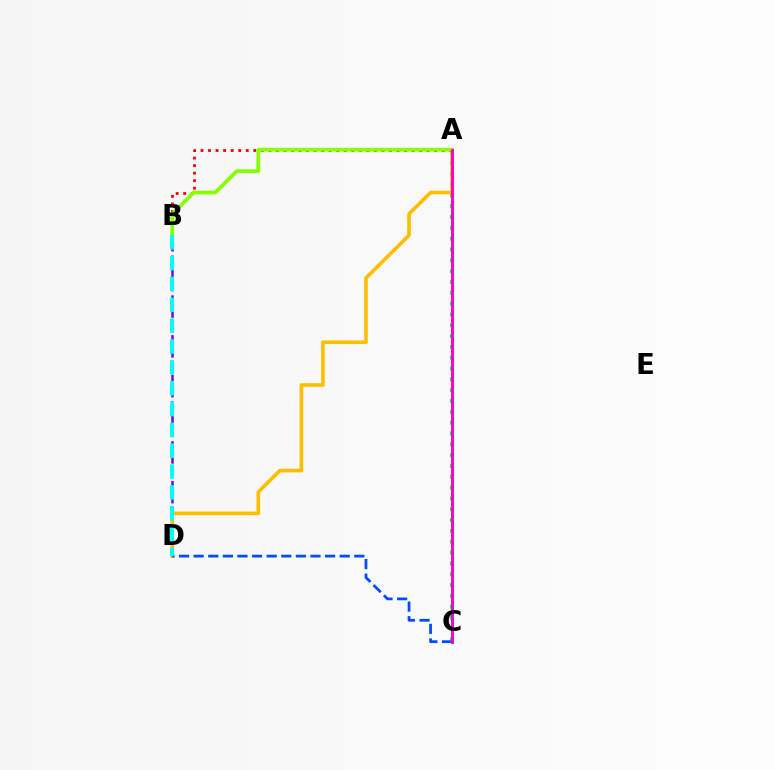{('B', 'D'): [{'color': '#7200ff', 'line_style': 'dashed', 'thickness': 1.8}, {'color': '#00fff6', 'line_style': 'dashed', 'thickness': 2.83}], ('A', 'C'): [{'color': '#00ff39', 'line_style': 'dotted', 'thickness': 2.94}, {'color': '#ff00cf', 'line_style': 'solid', 'thickness': 2.13}], ('A', 'D'): [{'color': '#ffbd00', 'line_style': 'solid', 'thickness': 2.6}], ('A', 'B'): [{'color': '#ff0000', 'line_style': 'dotted', 'thickness': 2.05}, {'color': '#84ff00', 'line_style': 'solid', 'thickness': 2.66}], ('C', 'D'): [{'color': '#004bff', 'line_style': 'dashed', 'thickness': 1.98}]}